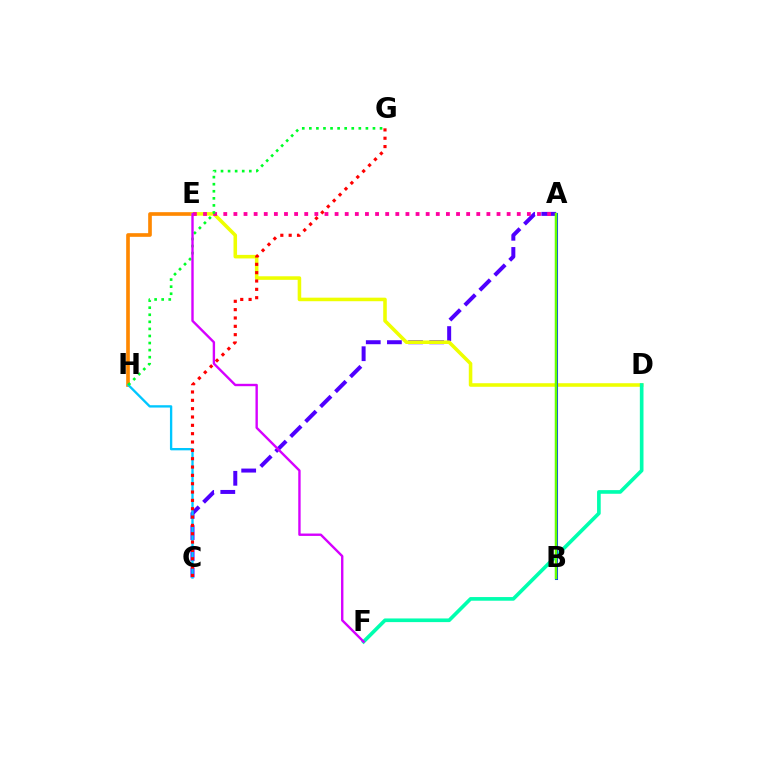{('E', 'H'): [{'color': '#ff8800', 'line_style': 'solid', 'thickness': 2.63}], ('A', 'C'): [{'color': '#4f00ff', 'line_style': 'dashed', 'thickness': 2.87}], ('D', 'E'): [{'color': '#eeff00', 'line_style': 'solid', 'thickness': 2.56}], ('C', 'H'): [{'color': '#00c7ff', 'line_style': 'solid', 'thickness': 1.68}], ('C', 'G'): [{'color': '#ff0000', 'line_style': 'dotted', 'thickness': 2.27}], ('D', 'F'): [{'color': '#00ffaf', 'line_style': 'solid', 'thickness': 2.63}], ('A', 'B'): [{'color': '#003fff', 'line_style': 'solid', 'thickness': 2.19}, {'color': '#66ff00', 'line_style': 'solid', 'thickness': 1.78}], ('A', 'E'): [{'color': '#ff00a0', 'line_style': 'dotted', 'thickness': 2.75}], ('G', 'H'): [{'color': '#00ff27', 'line_style': 'dotted', 'thickness': 1.92}], ('E', 'F'): [{'color': '#d600ff', 'line_style': 'solid', 'thickness': 1.71}]}